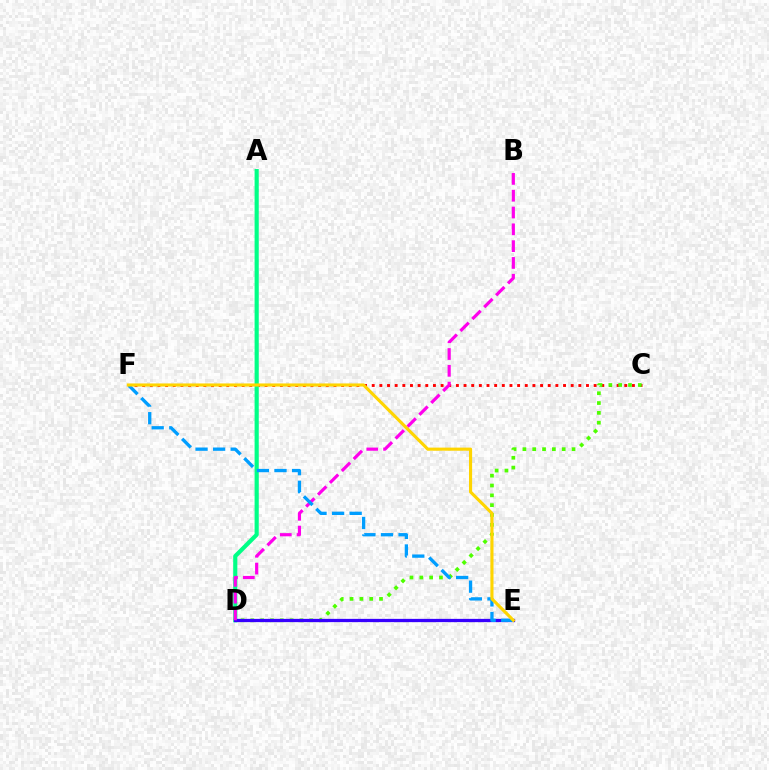{('C', 'F'): [{'color': '#ff0000', 'line_style': 'dotted', 'thickness': 2.08}], ('A', 'D'): [{'color': '#00ff86', 'line_style': 'solid', 'thickness': 3.0}], ('C', 'D'): [{'color': '#4fff00', 'line_style': 'dotted', 'thickness': 2.67}], ('D', 'E'): [{'color': '#3700ff', 'line_style': 'solid', 'thickness': 2.36}], ('B', 'D'): [{'color': '#ff00ed', 'line_style': 'dashed', 'thickness': 2.28}], ('E', 'F'): [{'color': '#009eff', 'line_style': 'dashed', 'thickness': 2.39}, {'color': '#ffd500', 'line_style': 'solid', 'thickness': 2.24}]}